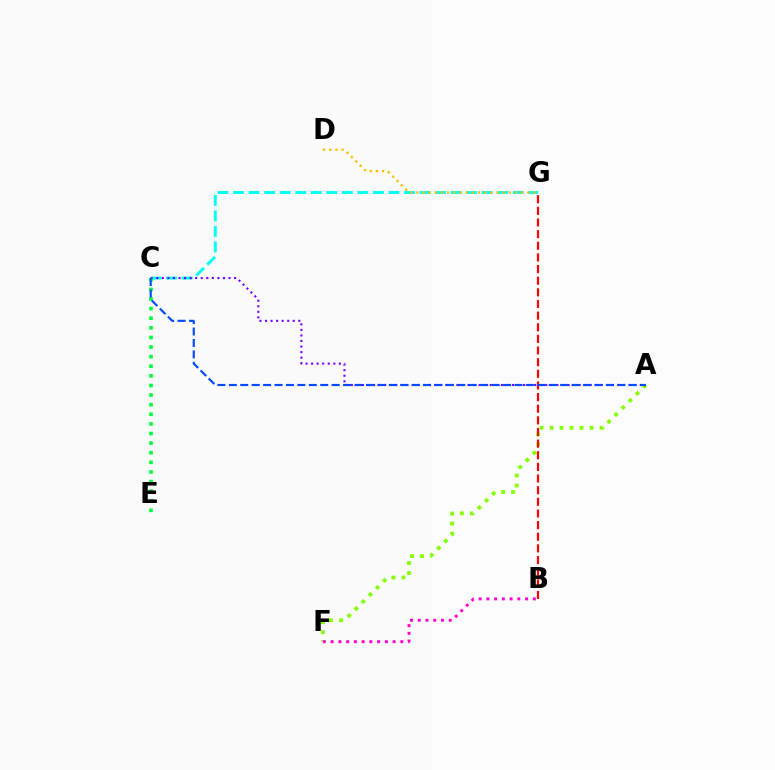{('C', 'G'): [{'color': '#00fff6', 'line_style': 'dashed', 'thickness': 2.11}], ('A', 'F'): [{'color': '#84ff00', 'line_style': 'dotted', 'thickness': 2.72}], ('B', 'G'): [{'color': '#ff0000', 'line_style': 'dashed', 'thickness': 1.58}], ('A', 'C'): [{'color': '#7200ff', 'line_style': 'dotted', 'thickness': 1.51}, {'color': '#004bff', 'line_style': 'dashed', 'thickness': 1.55}], ('D', 'G'): [{'color': '#ffbd00', 'line_style': 'dotted', 'thickness': 1.67}], ('B', 'F'): [{'color': '#ff00cf', 'line_style': 'dotted', 'thickness': 2.11}], ('C', 'E'): [{'color': '#00ff39', 'line_style': 'dotted', 'thickness': 2.61}]}